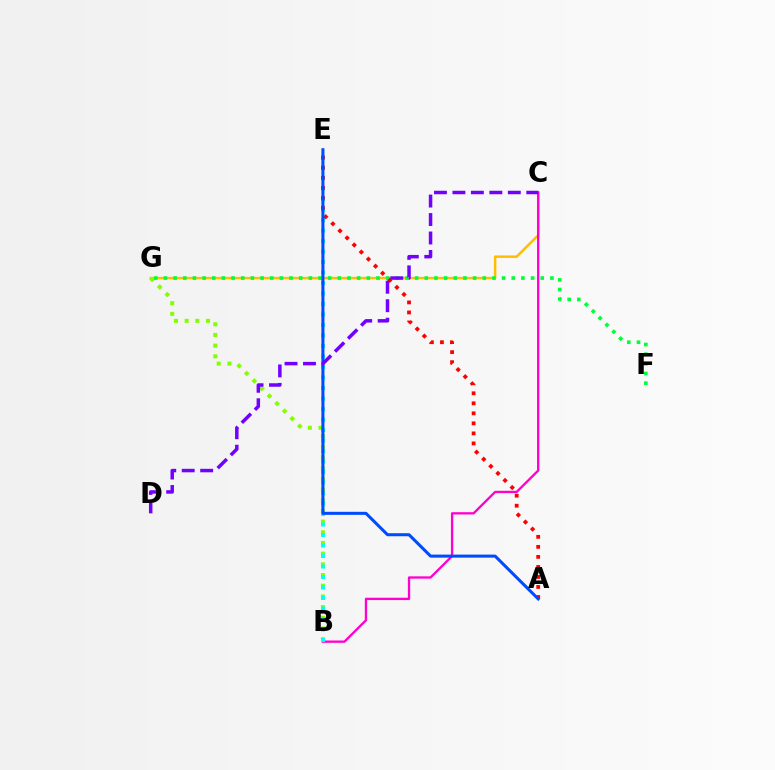{('C', 'G'): [{'color': '#ffbd00', 'line_style': 'solid', 'thickness': 1.78}], ('B', 'C'): [{'color': '#ff00cf', 'line_style': 'solid', 'thickness': 1.67}], ('B', 'G'): [{'color': '#84ff00', 'line_style': 'dotted', 'thickness': 2.9}], ('B', 'E'): [{'color': '#00fff6', 'line_style': 'dotted', 'thickness': 2.85}], ('F', 'G'): [{'color': '#00ff39', 'line_style': 'dotted', 'thickness': 2.63}], ('A', 'E'): [{'color': '#ff0000', 'line_style': 'dotted', 'thickness': 2.72}, {'color': '#004bff', 'line_style': 'solid', 'thickness': 2.19}], ('C', 'D'): [{'color': '#7200ff', 'line_style': 'dashed', 'thickness': 2.51}]}